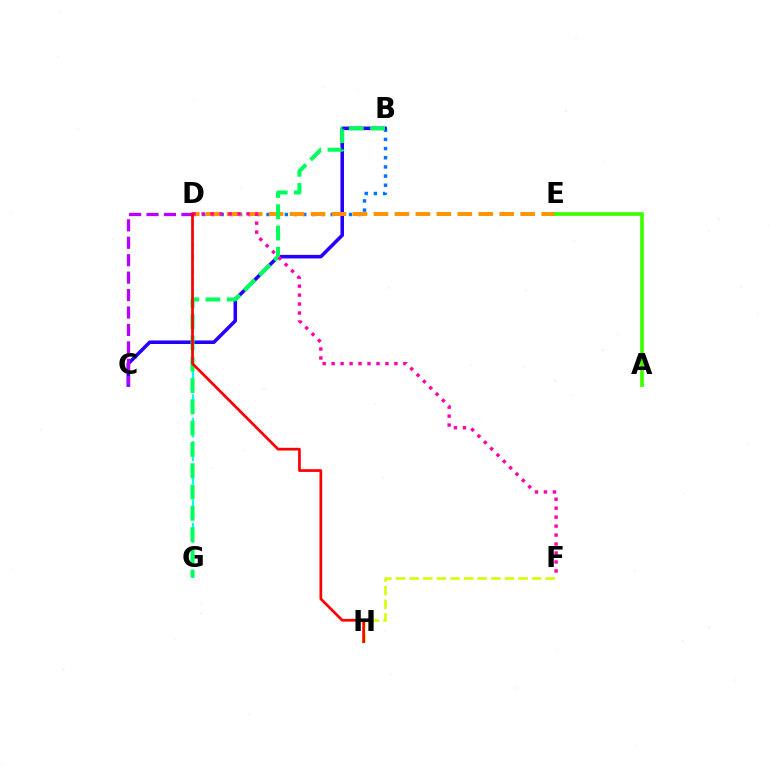{('B', 'D'): [{'color': '#0074ff', 'line_style': 'dotted', 'thickness': 2.49}], ('B', 'C'): [{'color': '#2500ff', 'line_style': 'solid', 'thickness': 2.56}], ('D', 'E'): [{'color': '#ff9400', 'line_style': 'dashed', 'thickness': 2.85}], ('F', 'H'): [{'color': '#d1ff00', 'line_style': 'dashed', 'thickness': 1.85}], ('A', 'E'): [{'color': '#3dff00', 'line_style': 'solid', 'thickness': 2.65}], ('D', 'G'): [{'color': '#00fff6', 'line_style': 'dashed', 'thickness': 1.59}], ('B', 'G'): [{'color': '#00ff5c', 'line_style': 'dashed', 'thickness': 2.89}], ('C', 'D'): [{'color': '#b900ff', 'line_style': 'dashed', 'thickness': 2.37}], ('D', 'F'): [{'color': '#ff00ac', 'line_style': 'dotted', 'thickness': 2.44}], ('D', 'H'): [{'color': '#ff0000', 'line_style': 'solid', 'thickness': 1.95}]}